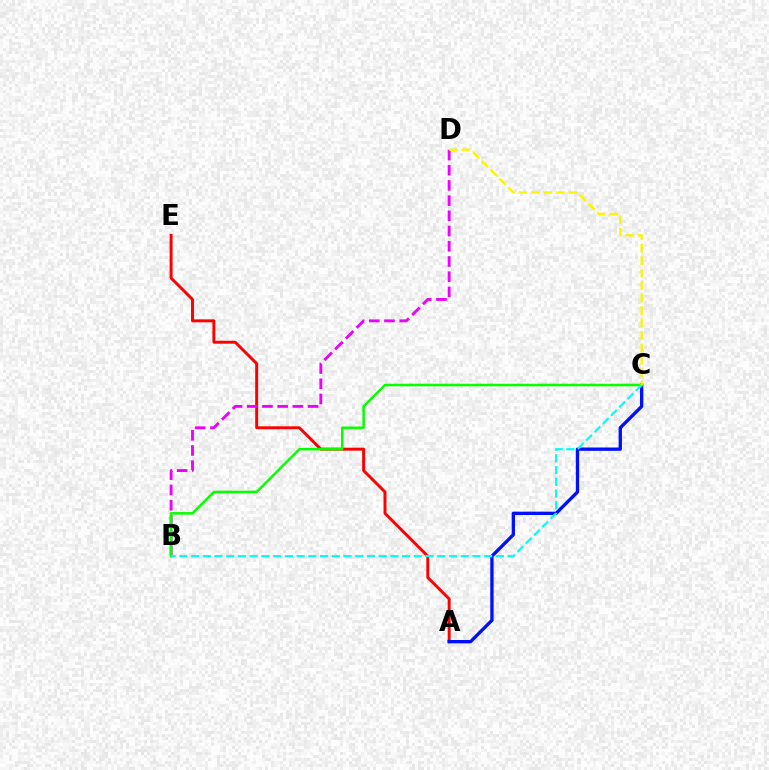{('A', 'E'): [{'color': '#ff0000', 'line_style': 'solid', 'thickness': 2.12}], ('B', 'D'): [{'color': '#ee00ff', 'line_style': 'dashed', 'thickness': 2.07}], ('A', 'C'): [{'color': '#0010ff', 'line_style': 'solid', 'thickness': 2.4}], ('B', 'C'): [{'color': '#08ff00', 'line_style': 'solid', 'thickness': 1.82}, {'color': '#00fff6', 'line_style': 'dashed', 'thickness': 1.59}], ('C', 'D'): [{'color': '#fcf500', 'line_style': 'dashed', 'thickness': 1.69}]}